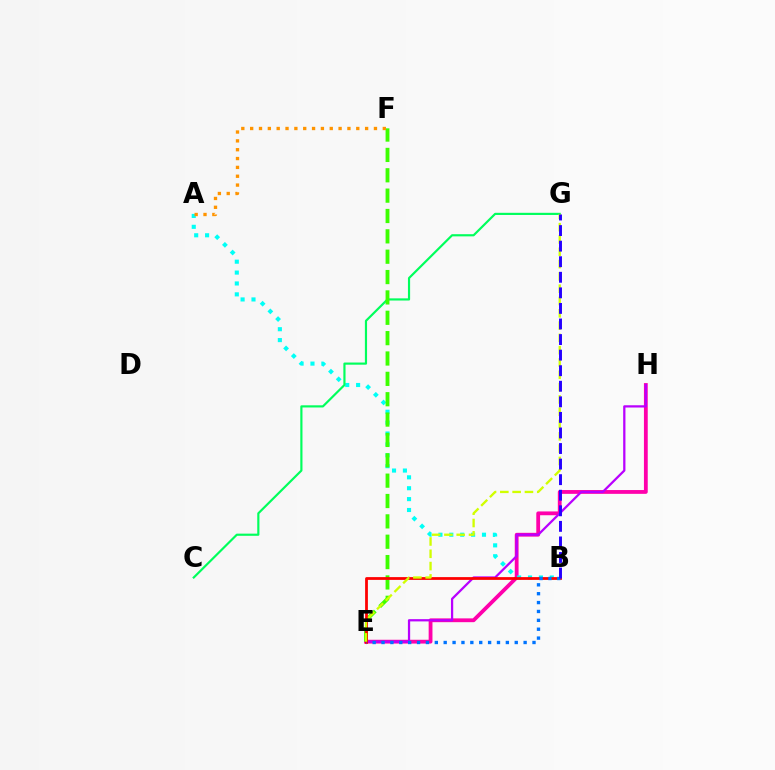{('E', 'H'): [{'color': '#ff00ac', 'line_style': 'solid', 'thickness': 2.74}, {'color': '#b900ff', 'line_style': 'solid', 'thickness': 1.62}], ('A', 'B'): [{'color': '#00fff6', 'line_style': 'dotted', 'thickness': 2.96}], ('C', 'G'): [{'color': '#00ff5c', 'line_style': 'solid', 'thickness': 1.56}], ('E', 'F'): [{'color': '#3dff00', 'line_style': 'dashed', 'thickness': 2.77}], ('A', 'F'): [{'color': '#ff9400', 'line_style': 'dotted', 'thickness': 2.4}], ('B', 'E'): [{'color': '#ff0000', 'line_style': 'solid', 'thickness': 2.0}, {'color': '#0074ff', 'line_style': 'dotted', 'thickness': 2.41}], ('E', 'G'): [{'color': '#d1ff00', 'line_style': 'dashed', 'thickness': 1.67}], ('B', 'G'): [{'color': '#2500ff', 'line_style': 'dashed', 'thickness': 2.11}]}